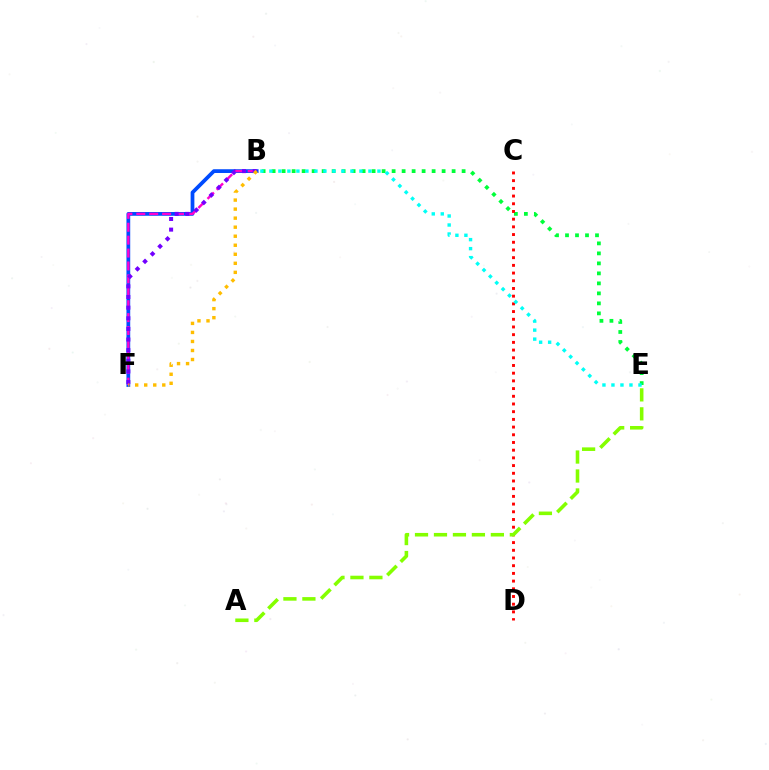{('B', 'F'): [{'color': '#004bff', 'line_style': 'solid', 'thickness': 2.7}, {'color': '#ff00cf', 'line_style': 'dashed', 'thickness': 1.75}, {'color': '#7200ff', 'line_style': 'dotted', 'thickness': 2.89}, {'color': '#ffbd00', 'line_style': 'dotted', 'thickness': 2.45}], ('B', 'E'): [{'color': '#00ff39', 'line_style': 'dotted', 'thickness': 2.72}, {'color': '#00fff6', 'line_style': 'dotted', 'thickness': 2.45}], ('C', 'D'): [{'color': '#ff0000', 'line_style': 'dotted', 'thickness': 2.09}], ('A', 'E'): [{'color': '#84ff00', 'line_style': 'dashed', 'thickness': 2.58}]}